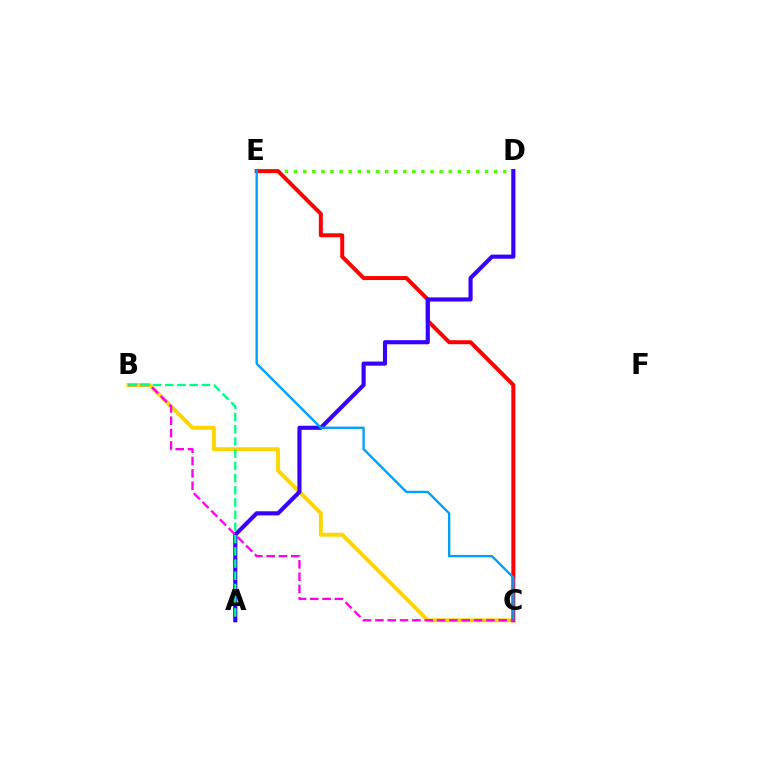{('D', 'E'): [{'color': '#4fff00', 'line_style': 'dotted', 'thickness': 2.47}], ('B', 'C'): [{'color': '#ffd500', 'line_style': 'solid', 'thickness': 2.83}, {'color': '#ff00ed', 'line_style': 'dashed', 'thickness': 1.68}], ('C', 'E'): [{'color': '#ff0000', 'line_style': 'solid', 'thickness': 2.87}, {'color': '#009eff', 'line_style': 'solid', 'thickness': 1.69}], ('A', 'D'): [{'color': '#3700ff', 'line_style': 'solid', 'thickness': 2.98}], ('A', 'B'): [{'color': '#00ff86', 'line_style': 'dashed', 'thickness': 1.66}]}